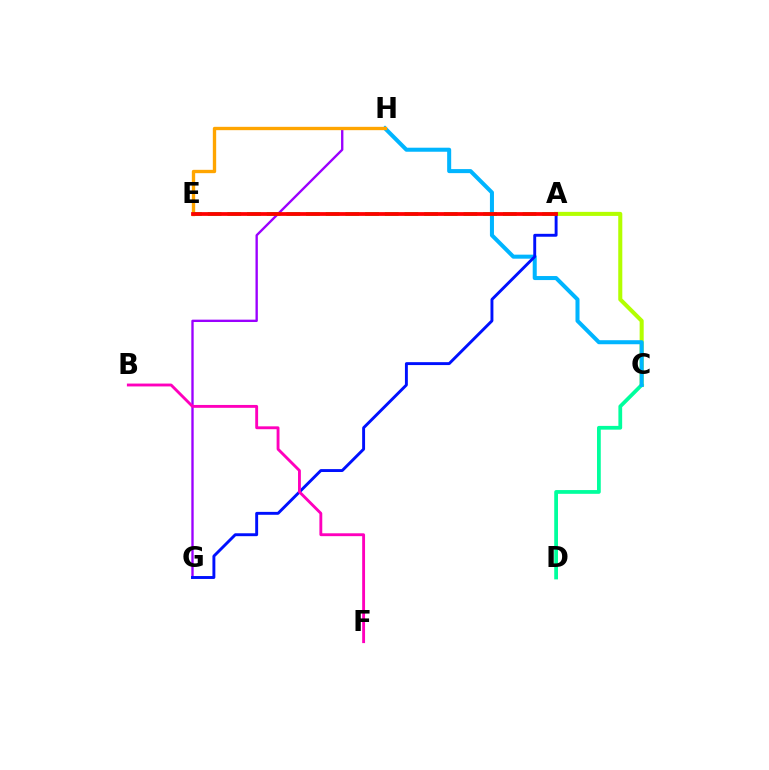{('A', 'C'): [{'color': '#b3ff00', 'line_style': 'solid', 'thickness': 2.92}], ('G', 'H'): [{'color': '#9b00ff', 'line_style': 'solid', 'thickness': 1.69}], ('C', 'D'): [{'color': '#00ff9d', 'line_style': 'solid', 'thickness': 2.71}], ('C', 'H'): [{'color': '#00b5ff', 'line_style': 'solid', 'thickness': 2.9}], ('A', 'G'): [{'color': '#0010ff', 'line_style': 'solid', 'thickness': 2.09}], ('E', 'H'): [{'color': '#ffa500', 'line_style': 'solid', 'thickness': 2.41}], ('A', 'E'): [{'color': '#08ff00', 'line_style': 'dashed', 'thickness': 2.67}, {'color': '#ff0000', 'line_style': 'solid', 'thickness': 2.71}], ('B', 'F'): [{'color': '#ff00bd', 'line_style': 'solid', 'thickness': 2.06}]}